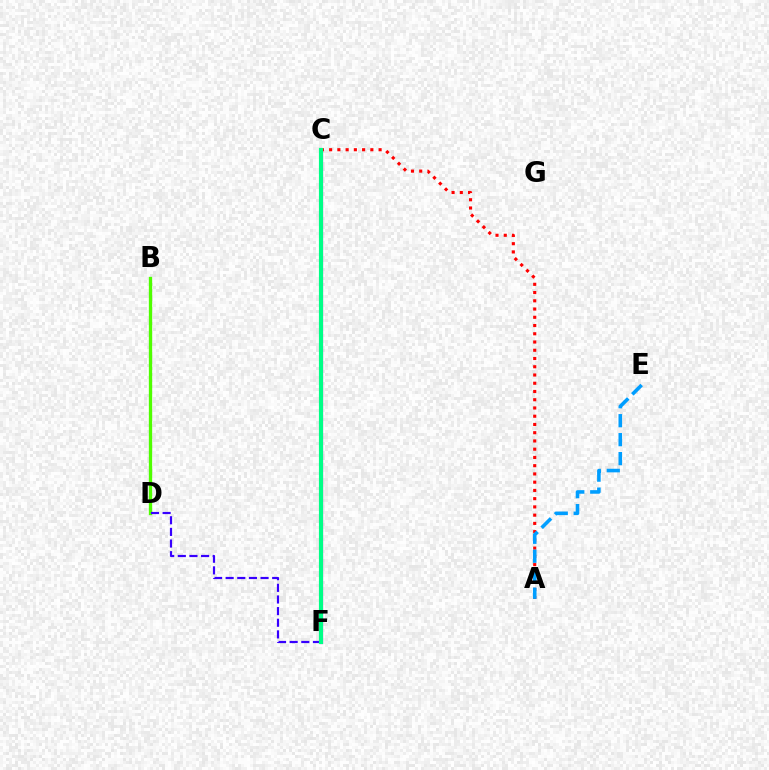{('C', 'F'): [{'color': '#ff00ed', 'line_style': 'solid', 'thickness': 2.3}, {'color': '#ffd500', 'line_style': 'dashed', 'thickness': 1.83}, {'color': '#00ff86', 'line_style': 'solid', 'thickness': 2.99}], ('A', 'C'): [{'color': '#ff0000', 'line_style': 'dotted', 'thickness': 2.24}], ('B', 'D'): [{'color': '#4fff00', 'line_style': 'solid', 'thickness': 2.39}], ('A', 'E'): [{'color': '#009eff', 'line_style': 'dashed', 'thickness': 2.58}], ('D', 'F'): [{'color': '#3700ff', 'line_style': 'dashed', 'thickness': 1.58}]}